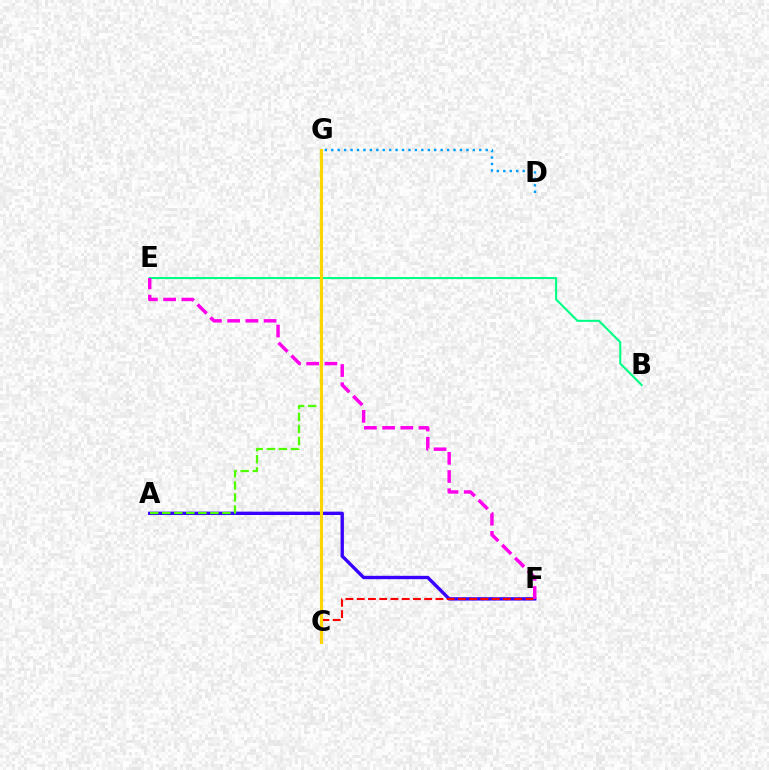{('A', 'F'): [{'color': '#3700ff', 'line_style': 'solid', 'thickness': 2.41}], ('B', 'E'): [{'color': '#00ff86', 'line_style': 'solid', 'thickness': 1.5}], ('A', 'G'): [{'color': '#4fff00', 'line_style': 'dashed', 'thickness': 1.64}], ('D', 'G'): [{'color': '#009eff', 'line_style': 'dotted', 'thickness': 1.75}], ('C', 'F'): [{'color': '#ff0000', 'line_style': 'dashed', 'thickness': 1.53}], ('E', 'F'): [{'color': '#ff00ed', 'line_style': 'dashed', 'thickness': 2.48}], ('C', 'G'): [{'color': '#ffd500', 'line_style': 'solid', 'thickness': 2.23}]}